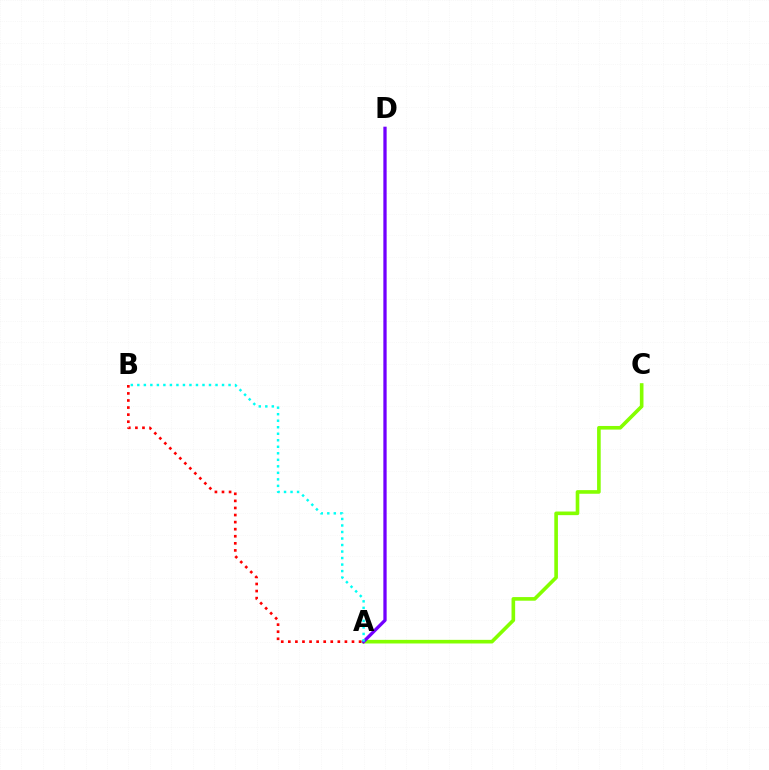{('A', 'C'): [{'color': '#84ff00', 'line_style': 'solid', 'thickness': 2.61}], ('A', 'D'): [{'color': '#7200ff', 'line_style': 'solid', 'thickness': 2.37}], ('A', 'B'): [{'color': '#00fff6', 'line_style': 'dotted', 'thickness': 1.77}, {'color': '#ff0000', 'line_style': 'dotted', 'thickness': 1.92}]}